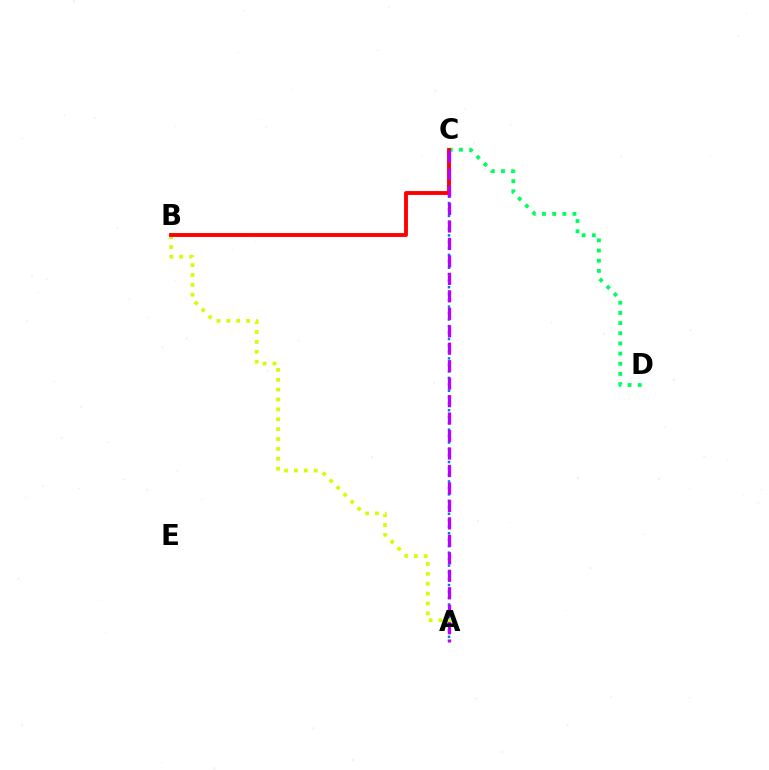{('C', 'D'): [{'color': '#00ff5c', 'line_style': 'dotted', 'thickness': 2.76}], ('A', 'C'): [{'color': '#0074ff', 'line_style': 'dotted', 'thickness': 1.76}, {'color': '#b900ff', 'line_style': 'dashed', 'thickness': 2.37}], ('A', 'B'): [{'color': '#d1ff00', 'line_style': 'dotted', 'thickness': 2.68}], ('B', 'C'): [{'color': '#ff0000', 'line_style': 'solid', 'thickness': 2.79}]}